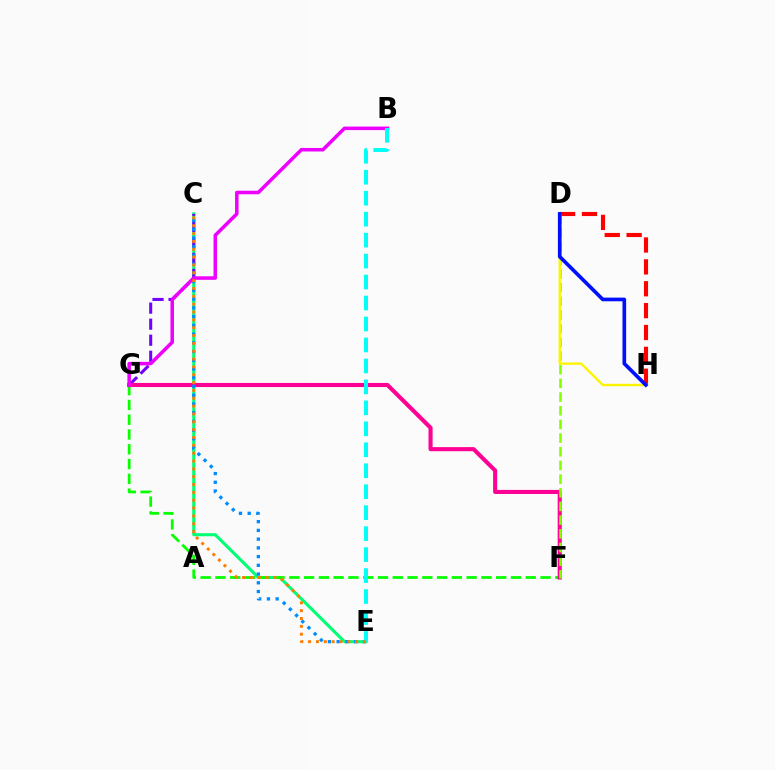{('D', 'H'): [{'color': '#ff0000', 'line_style': 'dashed', 'thickness': 2.97}, {'color': '#fcf500', 'line_style': 'solid', 'thickness': 1.71}, {'color': '#0010ff', 'line_style': 'solid', 'thickness': 2.64}], ('C', 'E'): [{'color': '#00ff74', 'line_style': 'solid', 'thickness': 2.21}, {'color': '#008cff', 'line_style': 'dotted', 'thickness': 2.37}, {'color': '#ff7c00', 'line_style': 'dotted', 'thickness': 2.13}], ('F', 'G'): [{'color': '#08ff00', 'line_style': 'dashed', 'thickness': 2.01}, {'color': '#ff0094', 'line_style': 'solid', 'thickness': 2.95}], ('C', 'G'): [{'color': '#7200ff', 'line_style': 'dashed', 'thickness': 2.18}], ('D', 'F'): [{'color': '#84ff00', 'line_style': 'dashed', 'thickness': 1.86}], ('B', 'G'): [{'color': '#ee00ff', 'line_style': 'solid', 'thickness': 2.54}], ('B', 'E'): [{'color': '#00fff6', 'line_style': 'dashed', 'thickness': 2.85}]}